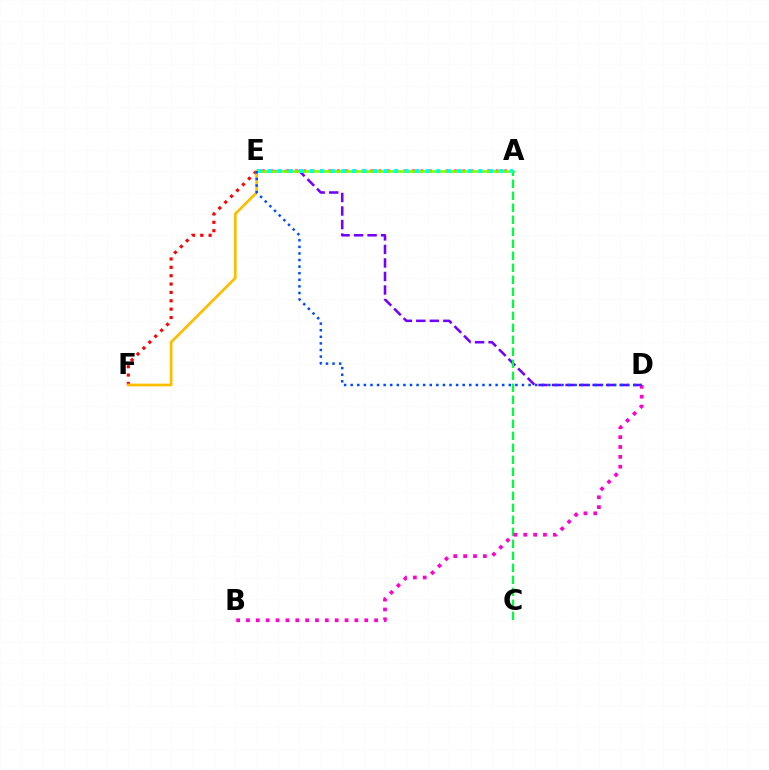{('A', 'F'): [{'color': '#ff0000', 'line_style': 'dotted', 'thickness': 2.27}], ('D', 'E'): [{'color': '#7200ff', 'line_style': 'dashed', 'thickness': 1.84}, {'color': '#004bff', 'line_style': 'dotted', 'thickness': 1.79}], ('A', 'E'): [{'color': '#84ff00', 'line_style': 'solid', 'thickness': 1.9}, {'color': '#00fff6', 'line_style': 'dotted', 'thickness': 2.86}], ('A', 'C'): [{'color': '#00ff39', 'line_style': 'dashed', 'thickness': 1.63}], ('B', 'D'): [{'color': '#ff00cf', 'line_style': 'dotted', 'thickness': 2.68}], ('E', 'F'): [{'color': '#ffbd00', 'line_style': 'solid', 'thickness': 1.95}]}